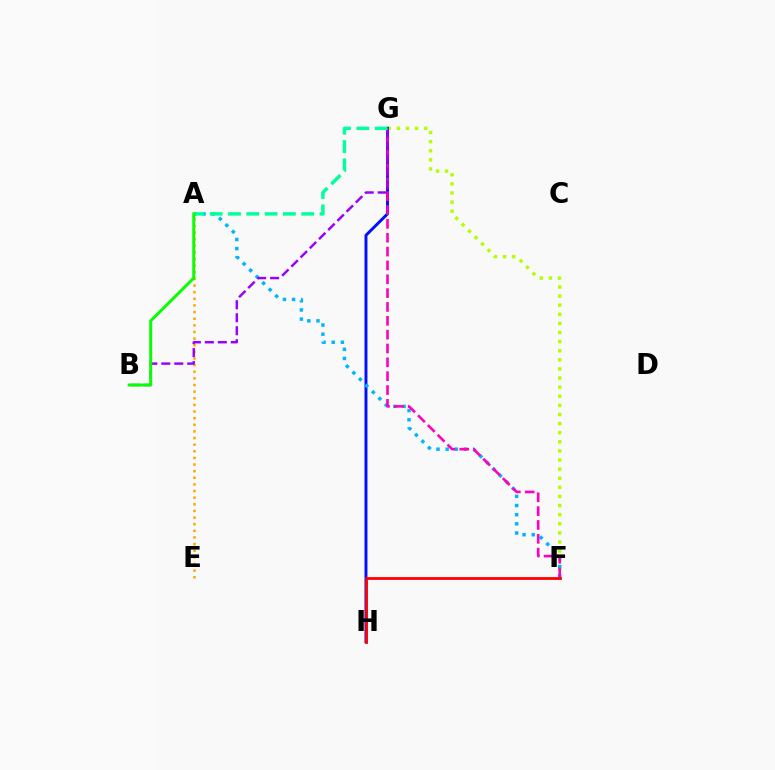{('A', 'E'): [{'color': '#ffa500', 'line_style': 'dotted', 'thickness': 1.8}], ('F', 'G'): [{'color': '#b3ff00', 'line_style': 'dotted', 'thickness': 2.47}, {'color': '#ff00bd', 'line_style': 'dashed', 'thickness': 1.88}], ('G', 'H'): [{'color': '#0010ff', 'line_style': 'solid', 'thickness': 2.12}], ('A', 'F'): [{'color': '#00b5ff', 'line_style': 'dotted', 'thickness': 2.49}], ('B', 'G'): [{'color': '#9b00ff', 'line_style': 'dashed', 'thickness': 1.76}], ('F', 'H'): [{'color': '#ff0000', 'line_style': 'solid', 'thickness': 2.01}], ('A', 'G'): [{'color': '#00ff9d', 'line_style': 'dashed', 'thickness': 2.49}], ('A', 'B'): [{'color': '#08ff00', 'line_style': 'solid', 'thickness': 2.13}]}